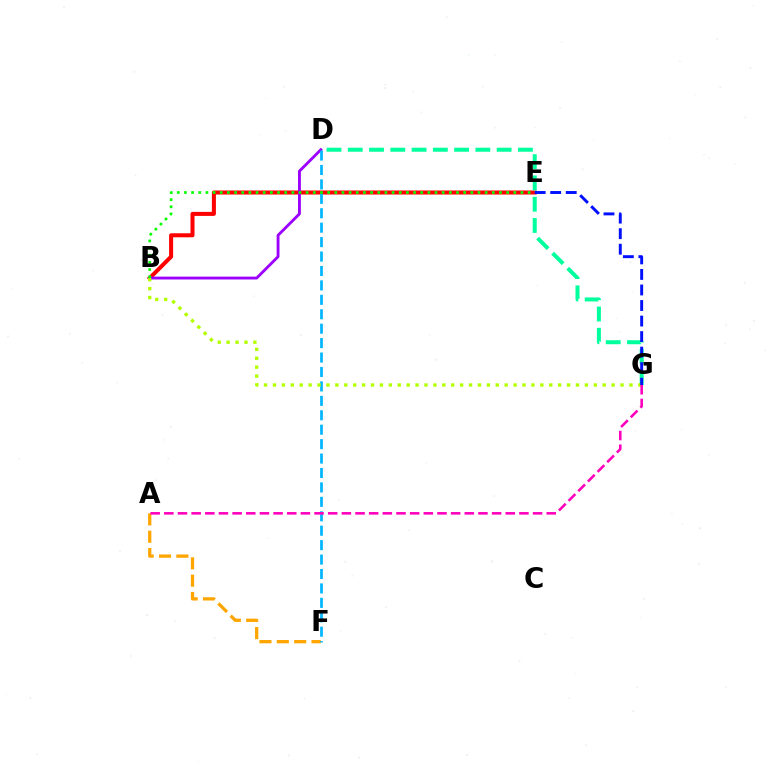{('B', 'E'): [{'color': '#ff0000', 'line_style': 'solid', 'thickness': 2.9}, {'color': '#08ff00', 'line_style': 'dotted', 'thickness': 1.95}], ('A', 'F'): [{'color': '#ffa500', 'line_style': 'dashed', 'thickness': 2.36}], ('D', 'G'): [{'color': '#00ff9d', 'line_style': 'dashed', 'thickness': 2.89}], ('B', 'D'): [{'color': '#9b00ff', 'line_style': 'solid', 'thickness': 2.06}], ('D', 'F'): [{'color': '#00b5ff', 'line_style': 'dashed', 'thickness': 1.96}], ('B', 'G'): [{'color': '#b3ff00', 'line_style': 'dotted', 'thickness': 2.42}], ('E', 'G'): [{'color': '#0010ff', 'line_style': 'dashed', 'thickness': 2.11}], ('A', 'G'): [{'color': '#ff00bd', 'line_style': 'dashed', 'thickness': 1.86}]}